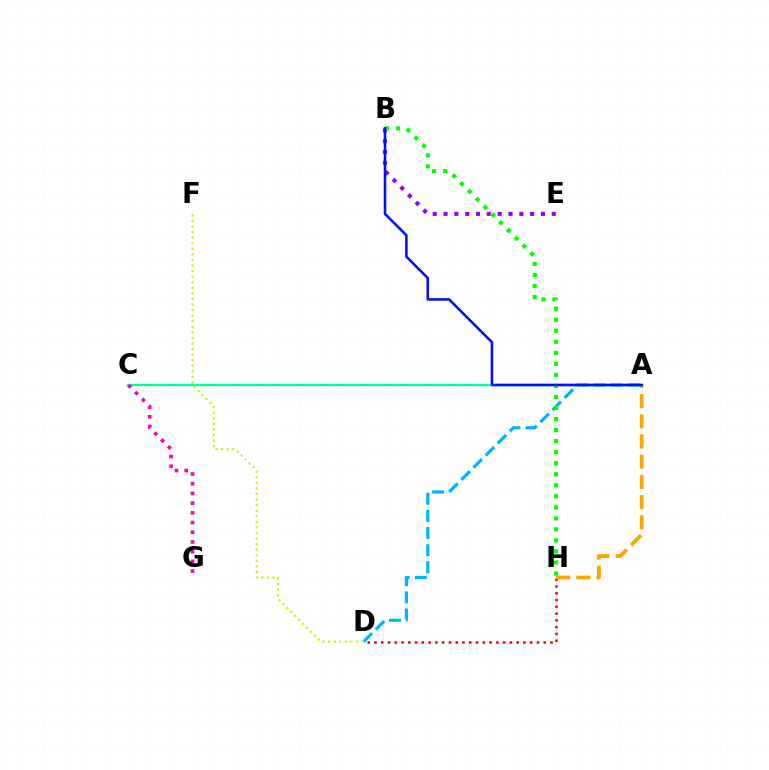{('D', 'H'): [{'color': '#ff0000', 'line_style': 'dotted', 'thickness': 1.84}], ('B', 'E'): [{'color': '#9b00ff', 'line_style': 'dotted', 'thickness': 2.94}], ('A', 'D'): [{'color': '#00b5ff', 'line_style': 'dashed', 'thickness': 2.33}], ('A', 'H'): [{'color': '#ffa500', 'line_style': 'dashed', 'thickness': 2.74}], ('D', 'F'): [{'color': '#b3ff00', 'line_style': 'dotted', 'thickness': 1.51}], ('A', 'C'): [{'color': '#00ff9d', 'line_style': 'solid', 'thickness': 1.69}], ('B', 'H'): [{'color': '#08ff00', 'line_style': 'dotted', 'thickness': 3.0}], ('C', 'G'): [{'color': '#ff00bd', 'line_style': 'dotted', 'thickness': 2.64}], ('A', 'B'): [{'color': '#0010ff', 'line_style': 'solid', 'thickness': 1.85}]}